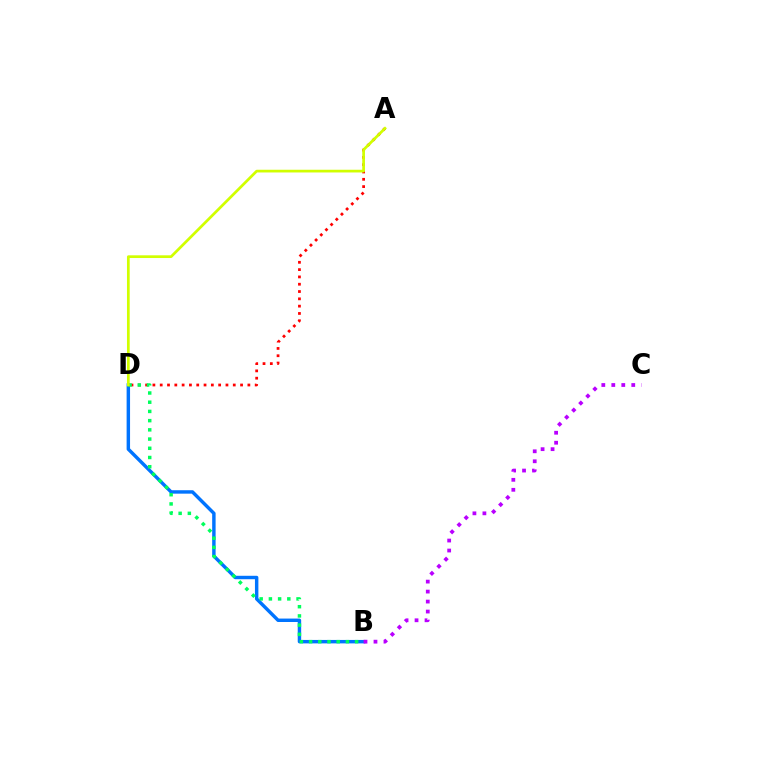{('B', 'D'): [{'color': '#0074ff', 'line_style': 'solid', 'thickness': 2.47}, {'color': '#00ff5c', 'line_style': 'dotted', 'thickness': 2.5}], ('A', 'D'): [{'color': '#ff0000', 'line_style': 'dotted', 'thickness': 1.99}, {'color': '#d1ff00', 'line_style': 'solid', 'thickness': 1.95}], ('B', 'C'): [{'color': '#b900ff', 'line_style': 'dotted', 'thickness': 2.71}]}